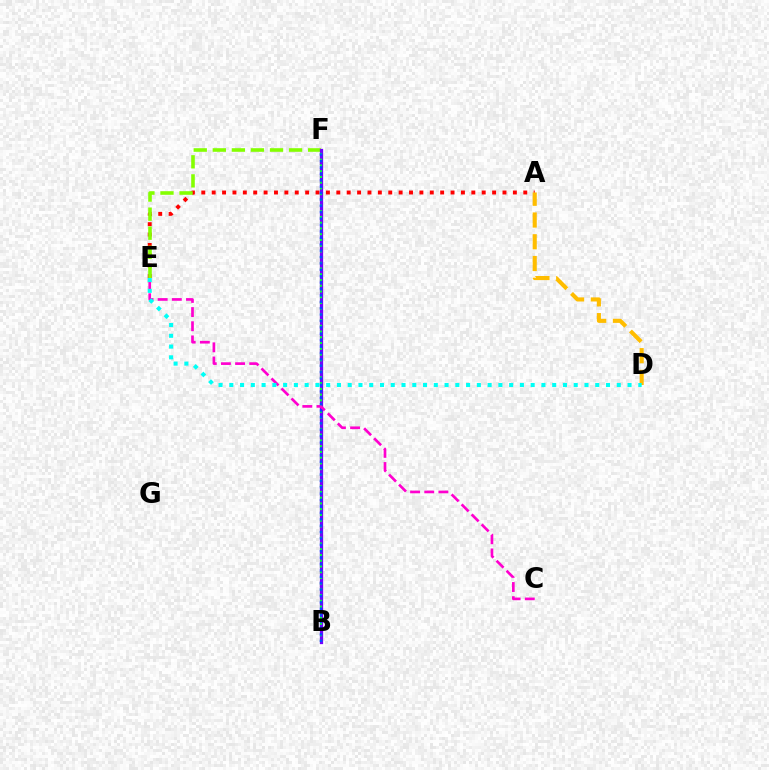{('A', 'E'): [{'color': '#ff0000', 'line_style': 'dotted', 'thickness': 2.82}], ('E', 'F'): [{'color': '#84ff00', 'line_style': 'dashed', 'thickness': 2.59}], ('B', 'F'): [{'color': '#7200ff', 'line_style': 'solid', 'thickness': 2.35}, {'color': '#00ff39', 'line_style': 'dotted', 'thickness': 1.56}, {'color': '#004bff', 'line_style': 'dotted', 'thickness': 1.74}], ('C', 'E'): [{'color': '#ff00cf', 'line_style': 'dashed', 'thickness': 1.92}], ('A', 'D'): [{'color': '#ffbd00', 'line_style': 'dashed', 'thickness': 2.96}], ('D', 'E'): [{'color': '#00fff6', 'line_style': 'dotted', 'thickness': 2.92}]}